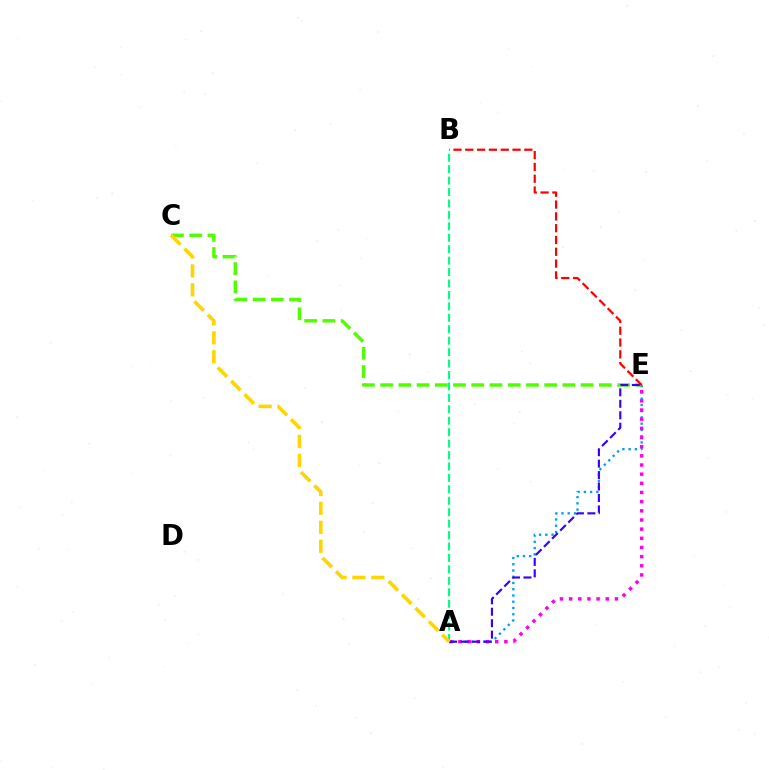{('C', 'E'): [{'color': '#4fff00', 'line_style': 'dashed', 'thickness': 2.48}], ('A', 'E'): [{'color': '#009eff', 'line_style': 'dotted', 'thickness': 1.7}, {'color': '#ff00ed', 'line_style': 'dotted', 'thickness': 2.49}, {'color': '#3700ff', 'line_style': 'dashed', 'thickness': 1.56}], ('B', 'E'): [{'color': '#ff0000', 'line_style': 'dashed', 'thickness': 1.6}], ('A', 'B'): [{'color': '#00ff86', 'line_style': 'dashed', 'thickness': 1.55}], ('A', 'C'): [{'color': '#ffd500', 'line_style': 'dashed', 'thickness': 2.57}]}